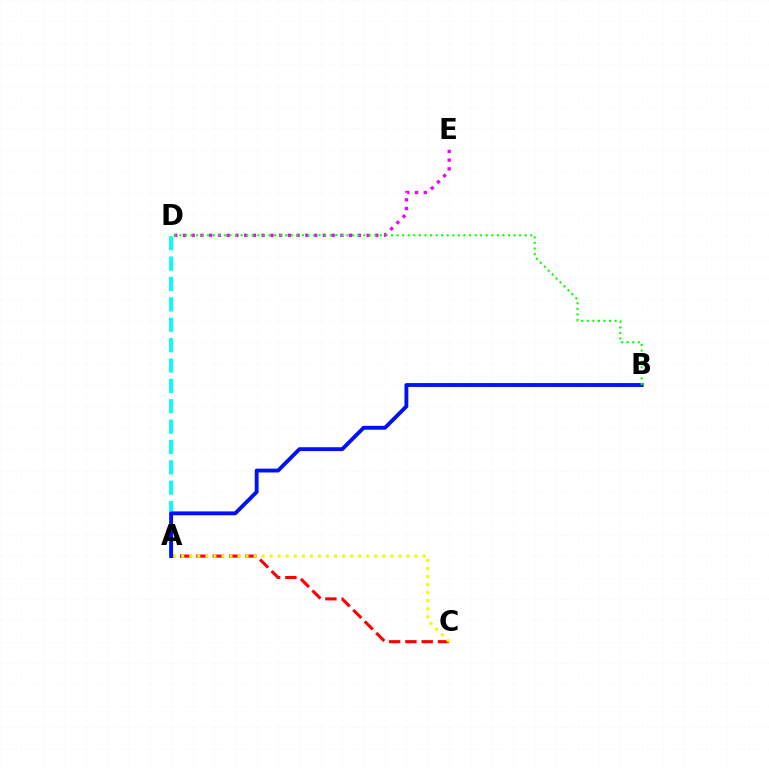{('A', 'D'): [{'color': '#00fff6', 'line_style': 'dashed', 'thickness': 2.77}], ('A', 'C'): [{'color': '#ff0000', 'line_style': 'dashed', 'thickness': 2.21}, {'color': '#fcf500', 'line_style': 'dotted', 'thickness': 2.19}], ('D', 'E'): [{'color': '#ee00ff', 'line_style': 'dotted', 'thickness': 2.38}], ('A', 'B'): [{'color': '#0010ff', 'line_style': 'solid', 'thickness': 2.78}], ('B', 'D'): [{'color': '#08ff00', 'line_style': 'dotted', 'thickness': 1.51}]}